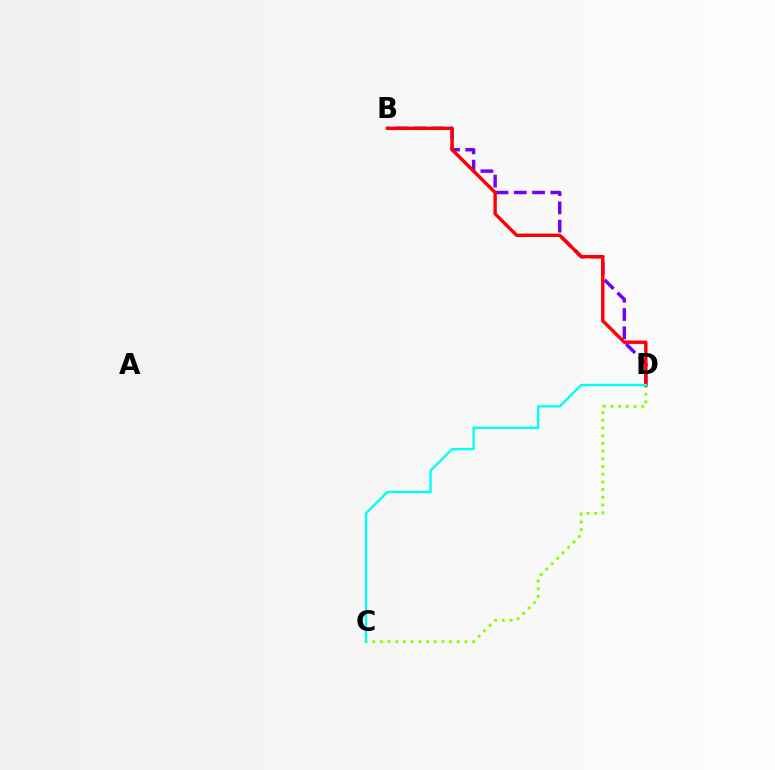{('C', 'D'): [{'color': '#84ff00', 'line_style': 'dotted', 'thickness': 2.09}, {'color': '#00fff6', 'line_style': 'solid', 'thickness': 1.69}], ('B', 'D'): [{'color': '#7200ff', 'line_style': 'dashed', 'thickness': 2.48}, {'color': '#ff0000', 'line_style': 'solid', 'thickness': 2.44}]}